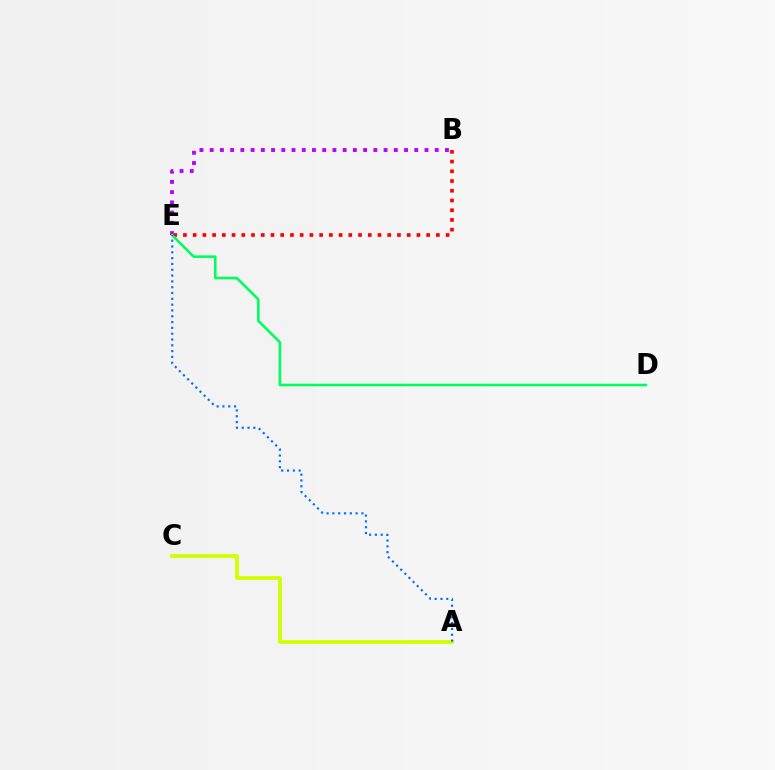{('B', 'E'): [{'color': '#ff0000', 'line_style': 'dotted', 'thickness': 2.64}, {'color': '#b900ff', 'line_style': 'dotted', 'thickness': 2.78}], ('D', 'E'): [{'color': '#00ff5c', 'line_style': 'solid', 'thickness': 1.86}], ('A', 'C'): [{'color': '#d1ff00', 'line_style': 'solid', 'thickness': 2.72}], ('A', 'E'): [{'color': '#0074ff', 'line_style': 'dotted', 'thickness': 1.58}]}